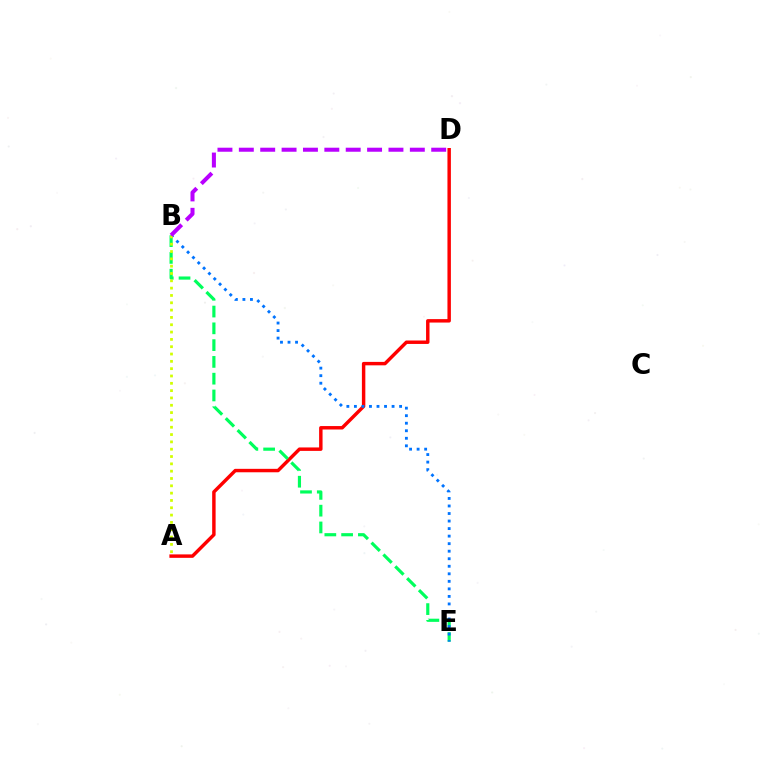{('A', 'D'): [{'color': '#ff0000', 'line_style': 'solid', 'thickness': 2.48}], ('B', 'E'): [{'color': '#00ff5c', 'line_style': 'dashed', 'thickness': 2.28}, {'color': '#0074ff', 'line_style': 'dotted', 'thickness': 2.05}], ('A', 'B'): [{'color': '#d1ff00', 'line_style': 'dotted', 'thickness': 1.99}], ('B', 'D'): [{'color': '#b900ff', 'line_style': 'dashed', 'thickness': 2.9}]}